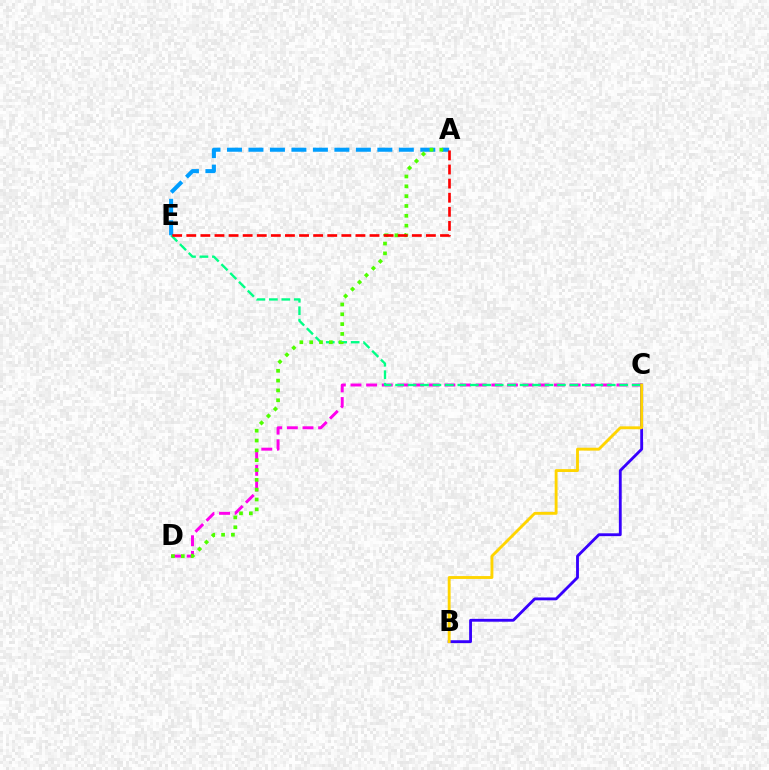{('C', 'D'): [{'color': '#ff00ed', 'line_style': 'dashed', 'thickness': 2.13}], ('B', 'C'): [{'color': '#3700ff', 'line_style': 'solid', 'thickness': 2.05}, {'color': '#ffd500', 'line_style': 'solid', 'thickness': 2.07}], ('C', 'E'): [{'color': '#00ff86', 'line_style': 'dashed', 'thickness': 1.69}], ('A', 'E'): [{'color': '#009eff', 'line_style': 'dashed', 'thickness': 2.92}, {'color': '#ff0000', 'line_style': 'dashed', 'thickness': 1.91}], ('A', 'D'): [{'color': '#4fff00', 'line_style': 'dotted', 'thickness': 2.67}]}